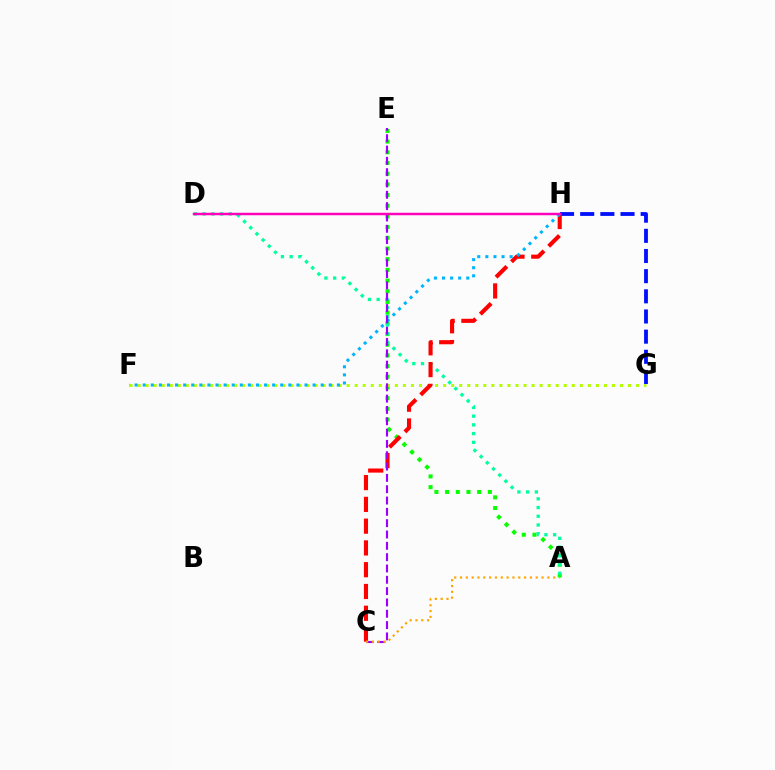{('A', 'E'): [{'color': '#08ff00', 'line_style': 'dotted', 'thickness': 2.9}], ('G', 'H'): [{'color': '#0010ff', 'line_style': 'dashed', 'thickness': 2.74}], ('F', 'G'): [{'color': '#b3ff00', 'line_style': 'dotted', 'thickness': 2.18}], ('A', 'D'): [{'color': '#00ff9d', 'line_style': 'dotted', 'thickness': 2.37}], ('C', 'H'): [{'color': '#ff0000', 'line_style': 'dashed', 'thickness': 2.96}], ('F', 'H'): [{'color': '#00b5ff', 'line_style': 'dotted', 'thickness': 2.2}], ('C', 'E'): [{'color': '#9b00ff', 'line_style': 'dashed', 'thickness': 1.54}], ('D', 'H'): [{'color': '#ff00bd', 'line_style': 'solid', 'thickness': 1.78}], ('A', 'C'): [{'color': '#ffa500', 'line_style': 'dotted', 'thickness': 1.58}]}